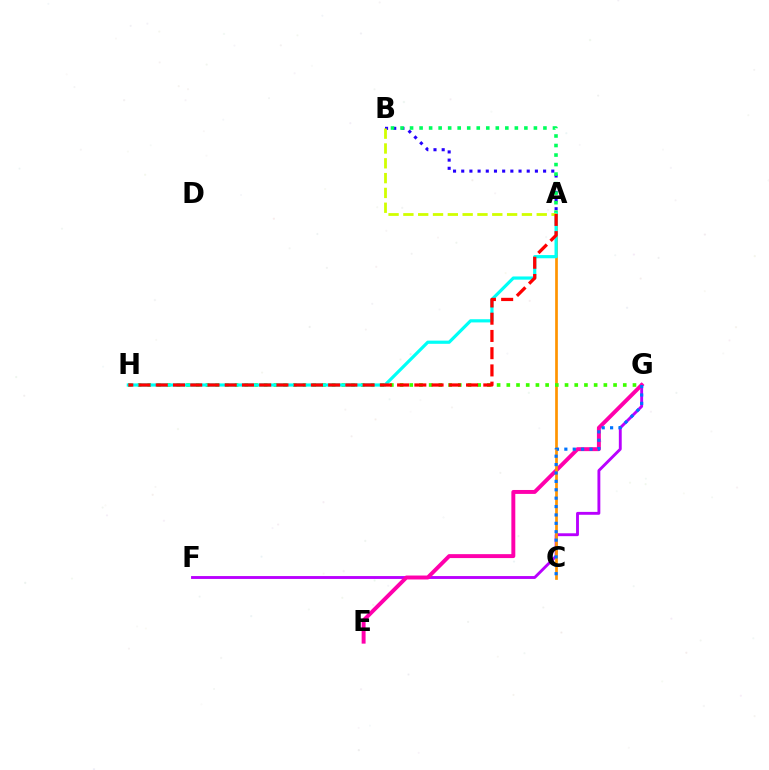{('F', 'G'): [{'color': '#b900ff', 'line_style': 'solid', 'thickness': 2.07}], ('E', 'G'): [{'color': '#ff00ac', 'line_style': 'solid', 'thickness': 2.83}], ('A', 'C'): [{'color': '#ff9400', 'line_style': 'solid', 'thickness': 1.95}], ('G', 'H'): [{'color': '#3dff00', 'line_style': 'dotted', 'thickness': 2.64}], ('A', 'B'): [{'color': '#2500ff', 'line_style': 'dotted', 'thickness': 2.22}, {'color': '#00ff5c', 'line_style': 'dotted', 'thickness': 2.59}, {'color': '#d1ff00', 'line_style': 'dashed', 'thickness': 2.01}], ('A', 'H'): [{'color': '#00fff6', 'line_style': 'solid', 'thickness': 2.3}, {'color': '#ff0000', 'line_style': 'dashed', 'thickness': 2.34}], ('C', 'G'): [{'color': '#0074ff', 'line_style': 'dotted', 'thickness': 2.28}]}